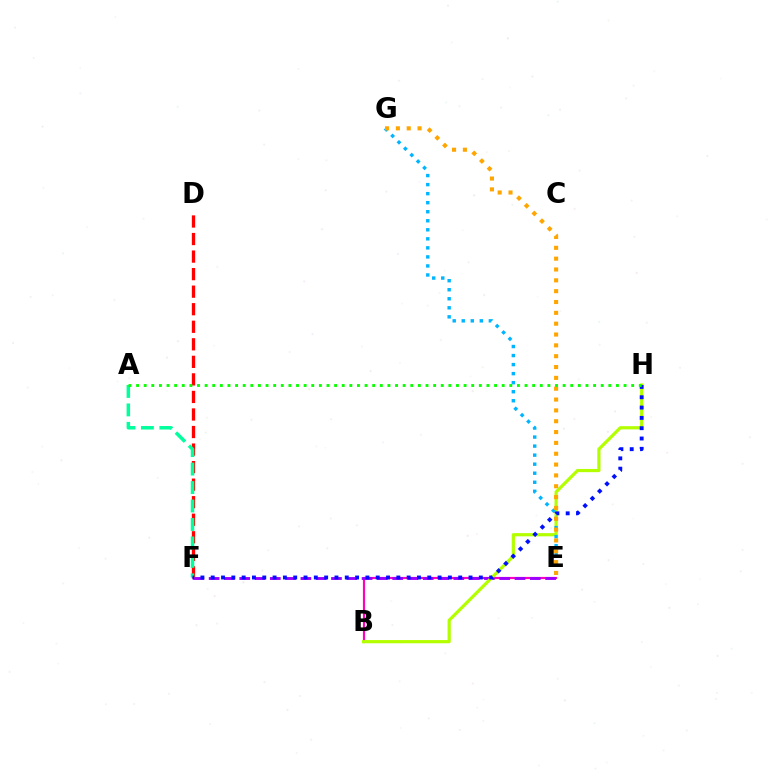{('D', 'F'): [{'color': '#ff0000', 'line_style': 'dashed', 'thickness': 2.38}], ('B', 'E'): [{'color': '#ff00bd', 'line_style': 'solid', 'thickness': 1.56}], ('E', 'F'): [{'color': '#9b00ff', 'line_style': 'dashed', 'thickness': 2.08}], ('A', 'F'): [{'color': '#00ff9d', 'line_style': 'dashed', 'thickness': 2.51}], ('B', 'H'): [{'color': '#b3ff00', 'line_style': 'solid', 'thickness': 2.3}], ('E', 'G'): [{'color': '#00b5ff', 'line_style': 'dotted', 'thickness': 2.46}, {'color': '#ffa500', 'line_style': 'dotted', 'thickness': 2.94}], ('F', 'H'): [{'color': '#0010ff', 'line_style': 'dotted', 'thickness': 2.8}], ('A', 'H'): [{'color': '#08ff00', 'line_style': 'dotted', 'thickness': 2.07}]}